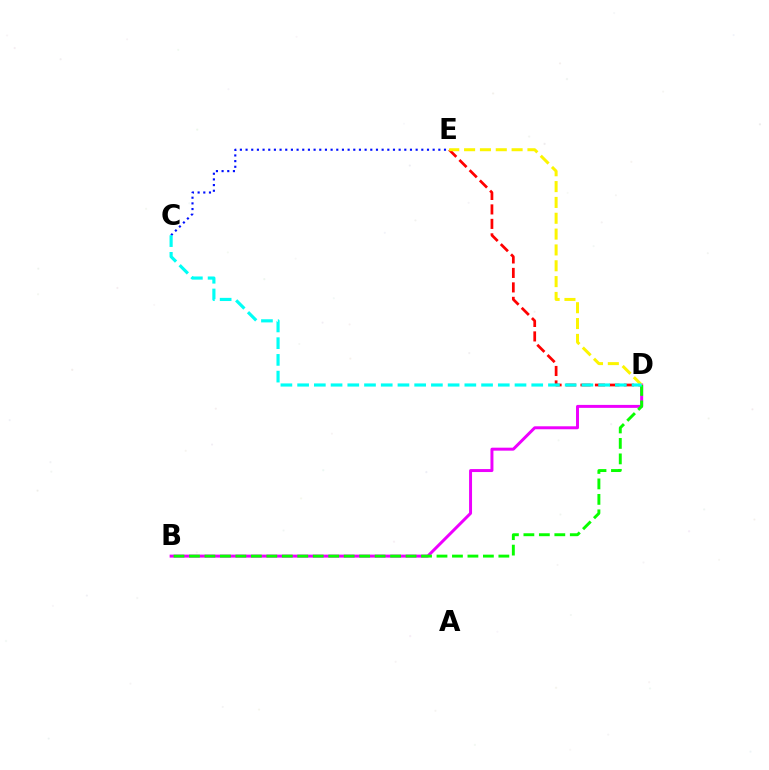{('B', 'D'): [{'color': '#ee00ff', 'line_style': 'solid', 'thickness': 2.14}, {'color': '#08ff00', 'line_style': 'dashed', 'thickness': 2.1}], ('C', 'E'): [{'color': '#0010ff', 'line_style': 'dotted', 'thickness': 1.54}], ('D', 'E'): [{'color': '#ff0000', 'line_style': 'dashed', 'thickness': 1.97}, {'color': '#fcf500', 'line_style': 'dashed', 'thickness': 2.15}], ('C', 'D'): [{'color': '#00fff6', 'line_style': 'dashed', 'thickness': 2.27}]}